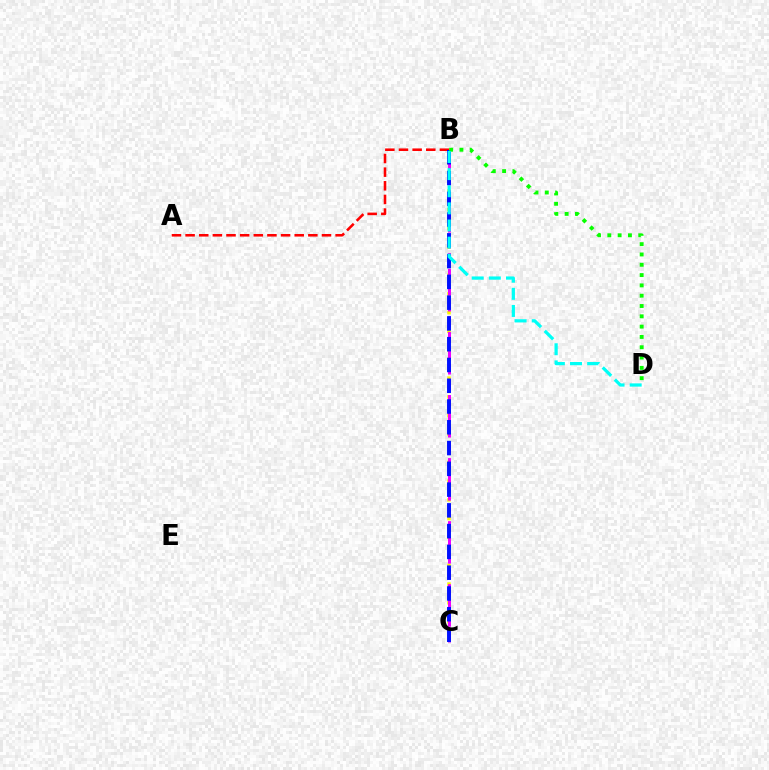{('B', 'C'): [{'color': '#fcf500', 'line_style': 'dotted', 'thickness': 2.54}, {'color': '#ee00ff', 'line_style': 'dashed', 'thickness': 2.14}, {'color': '#0010ff', 'line_style': 'dashed', 'thickness': 2.82}], ('A', 'B'): [{'color': '#ff0000', 'line_style': 'dashed', 'thickness': 1.85}], ('B', 'D'): [{'color': '#08ff00', 'line_style': 'dotted', 'thickness': 2.8}, {'color': '#00fff6', 'line_style': 'dashed', 'thickness': 2.33}]}